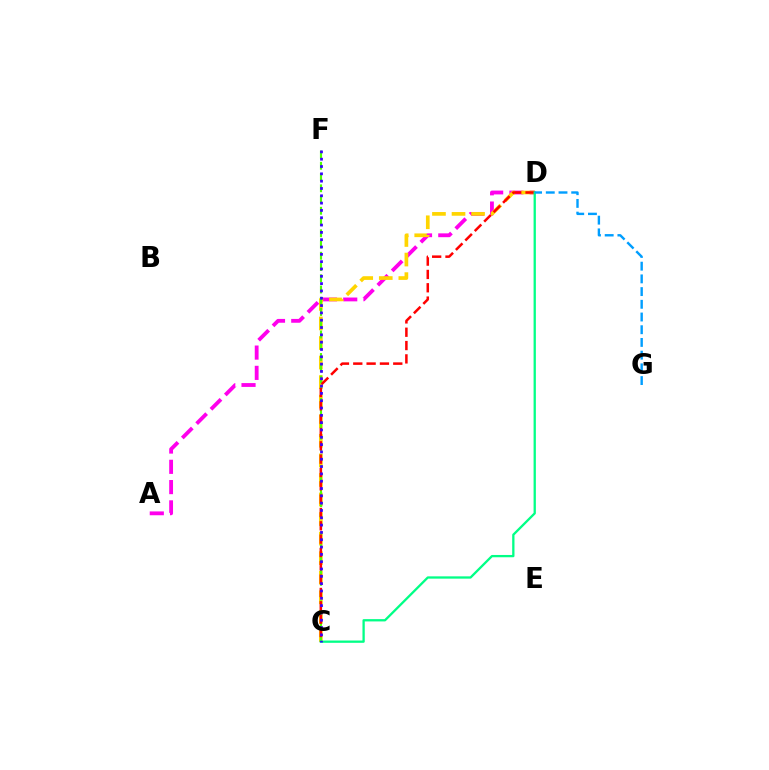{('A', 'D'): [{'color': '#ff00ed', 'line_style': 'dashed', 'thickness': 2.75}], ('C', 'D'): [{'color': '#ffd500', 'line_style': 'dashed', 'thickness': 2.66}, {'color': '#ff0000', 'line_style': 'dashed', 'thickness': 1.81}, {'color': '#00ff86', 'line_style': 'solid', 'thickness': 1.65}], ('C', 'F'): [{'color': '#4fff00', 'line_style': 'dashed', 'thickness': 1.53}, {'color': '#3700ff', 'line_style': 'dotted', 'thickness': 1.99}], ('D', 'G'): [{'color': '#009eff', 'line_style': 'dashed', 'thickness': 1.73}]}